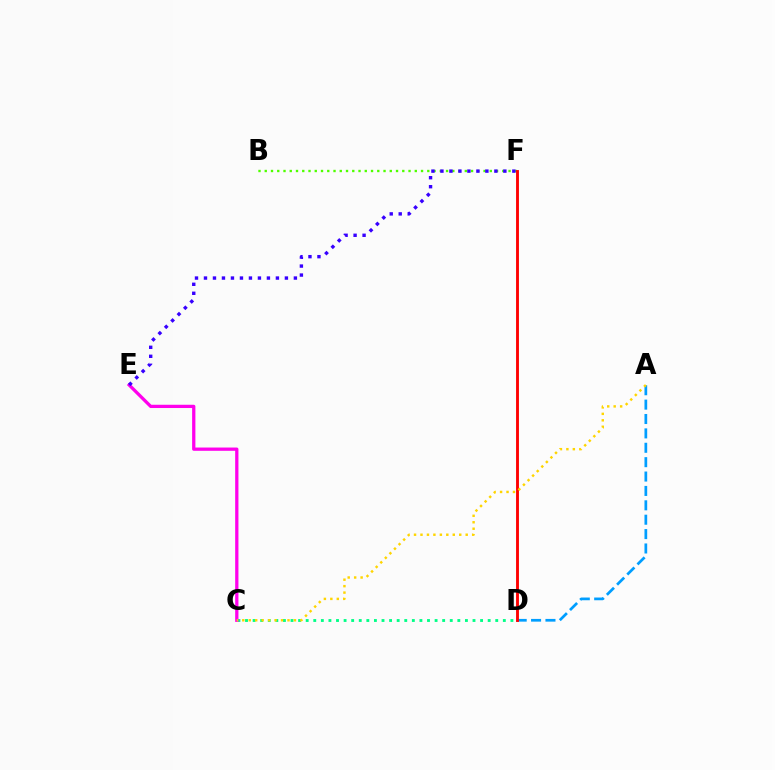{('B', 'F'): [{'color': '#4fff00', 'line_style': 'dotted', 'thickness': 1.7}], ('A', 'D'): [{'color': '#009eff', 'line_style': 'dashed', 'thickness': 1.95}], ('C', 'D'): [{'color': '#00ff86', 'line_style': 'dotted', 'thickness': 2.06}], ('C', 'E'): [{'color': '#ff00ed', 'line_style': 'solid', 'thickness': 2.35}], ('D', 'F'): [{'color': '#ff0000', 'line_style': 'solid', 'thickness': 2.07}], ('A', 'C'): [{'color': '#ffd500', 'line_style': 'dotted', 'thickness': 1.75}], ('E', 'F'): [{'color': '#3700ff', 'line_style': 'dotted', 'thickness': 2.44}]}